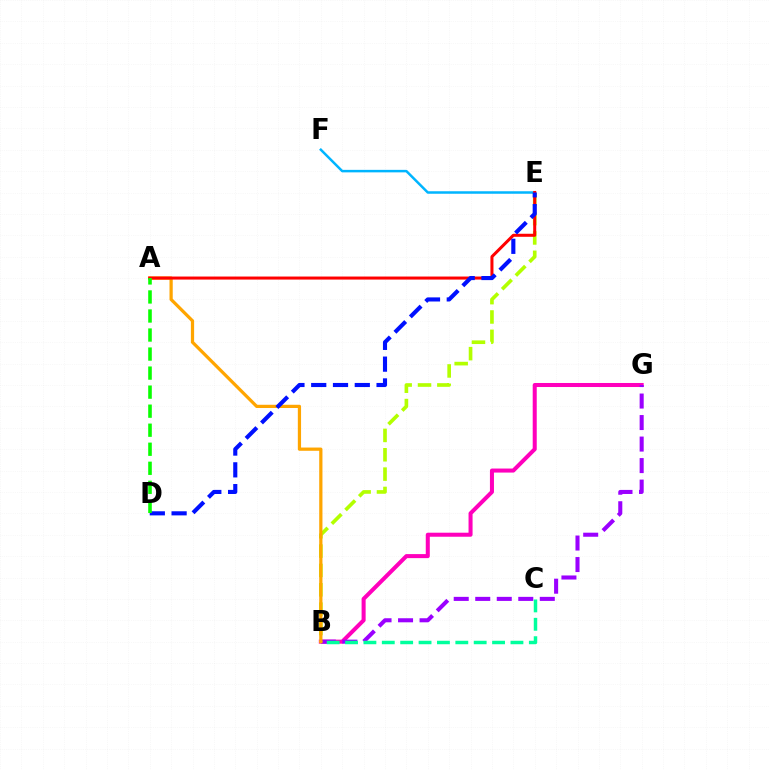{('B', 'G'): [{'color': '#ff00bd', 'line_style': 'solid', 'thickness': 2.9}, {'color': '#9b00ff', 'line_style': 'dashed', 'thickness': 2.92}], ('E', 'F'): [{'color': '#00b5ff', 'line_style': 'solid', 'thickness': 1.8}], ('B', 'E'): [{'color': '#b3ff00', 'line_style': 'dashed', 'thickness': 2.63}], ('A', 'B'): [{'color': '#ffa500', 'line_style': 'solid', 'thickness': 2.33}], ('B', 'C'): [{'color': '#00ff9d', 'line_style': 'dashed', 'thickness': 2.5}], ('A', 'E'): [{'color': '#ff0000', 'line_style': 'solid', 'thickness': 2.18}], ('D', 'E'): [{'color': '#0010ff', 'line_style': 'dashed', 'thickness': 2.96}], ('A', 'D'): [{'color': '#08ff00', 'line_style': 'dashed', 'thickness': 2.59}]}